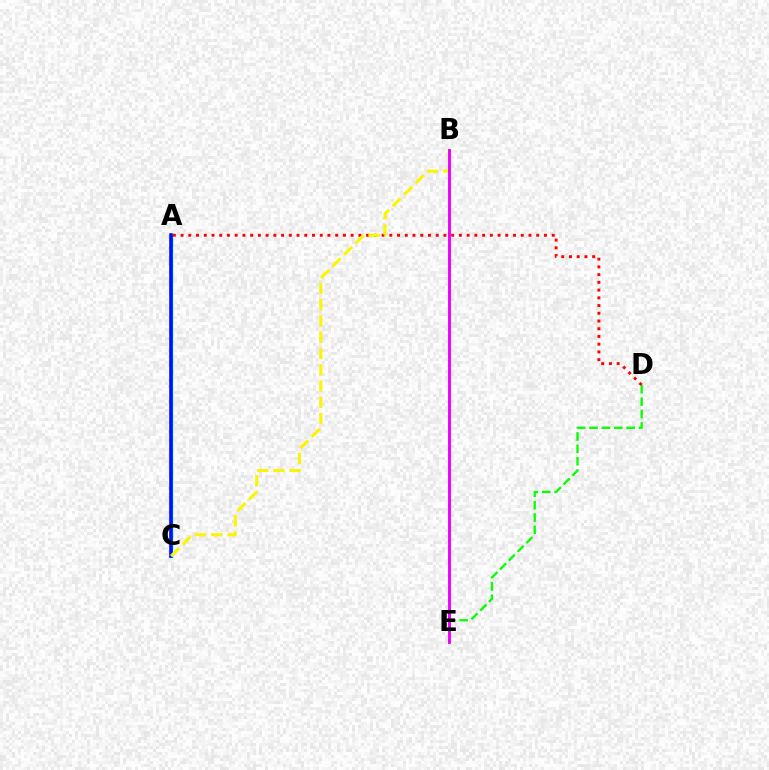{('A', 'C'): [{'color': '#00fff6', 'line_style': 'solid', 'thickness': 2.48}, {'color': '#0010ff', 'line_style': 'solid', 'thickness': 2.6}], ('A', 'D'): [{'color': '#ff0000', 'line_style': 'dotted', 'thickness': 2.1}], ('D', 'E'): [{'color': '#08ff00', 'line_style': 'dashed', 'thickness': 1.68}], ('B', 'C'): [{'color': '#fcf500', 'line_style': 'dashed', 'thickness': 2.21}], ('B', 'E'): [{'color': '#ee00ff', 'line_style': 'solid', 'thickness': 2.1}]}